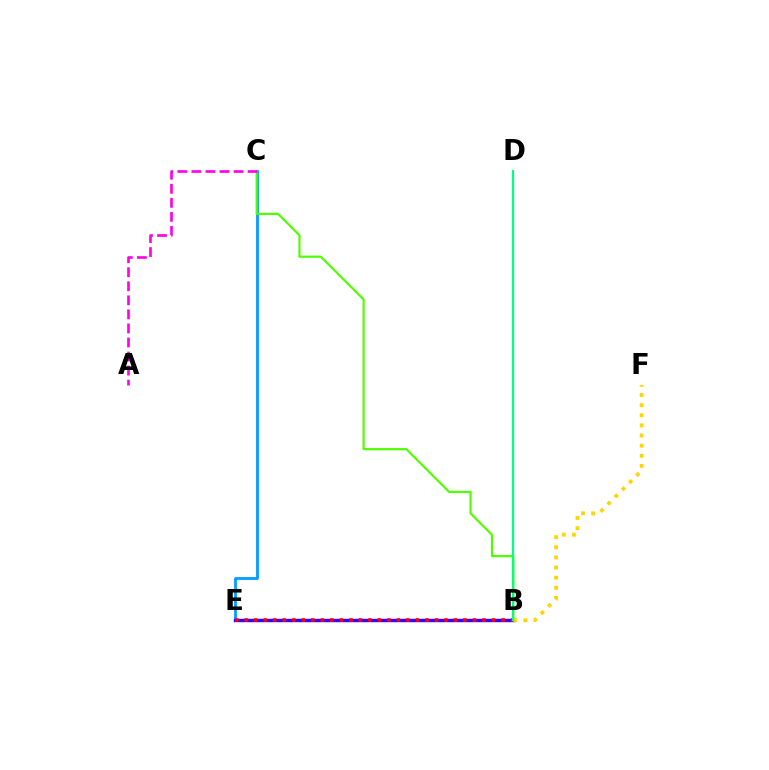{('C', 'E'): [{'color': '#009eff', 'line_style': 'solid', 'thickness': 2.02}], ('B', 'C'): [{'color': '#4fff00', 'line_style': 'solid', 'thickness': 1.57}], ('B', 'E'): [{'color': '#3700ff', 'line_style': 'solid', 'thickness': 2.45}, {'color': '#ff0000', 'line_style': 'dotted', 'thickness': 2.58}], ('A', 'C'): [{'color': '#ff00ed', 'line_style': 'dashed', 'thickness': 1.91}], ('B', 'F'): [{'color': '#ffd500', 'line_style': 'dotted', 'thickness': 2.75}], ('B', 'D'): [{'color': '#00ff86', 'line_style': 'solid', 'thickness': 1.57}]}